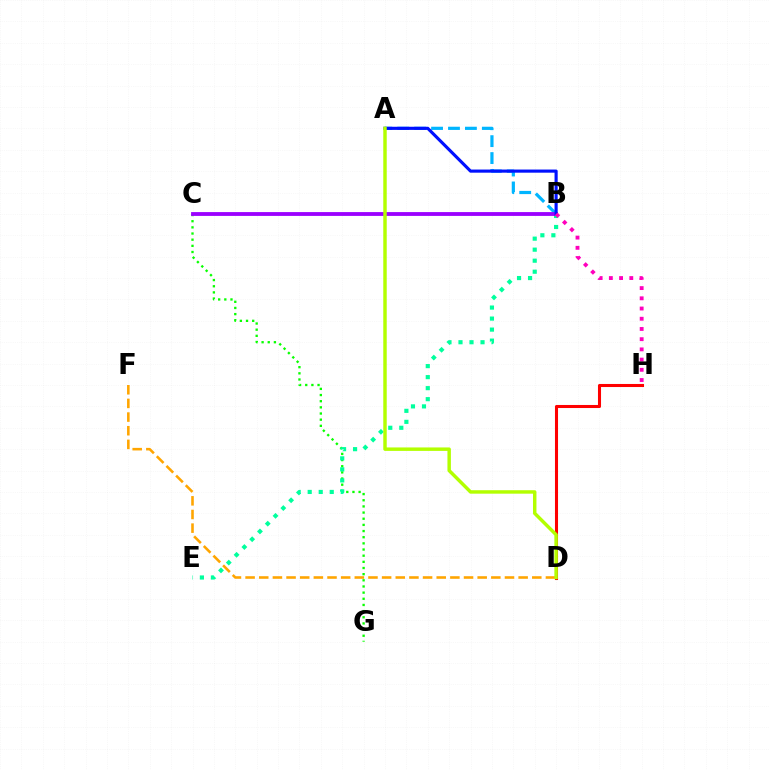{('C', 'G'): [{'color': '#08ff00', 'line_style': 'dotted', 'thickness': 1.67}], ('B', 'E'): [{'color': '#00ff9d', 'line_style': 'dotted', 'thickness': 2.99}], ('A', 'B'): [{'color': '#00b5ff', 'line_style': 'dashed', 'thickness': 2.3}, {'color': '#0010ff', 'line_style': 'solid', 'thickness': 2.26}], ('D', 'H'): [{'color': '#ff0000', 'line_style': 'solid', 'thickness': 2.2}], ('D', 'F'): [{'color': '#ffa500', 'line_style': 'dashed', 'thickness': 1.85}], ('B', 'C'): [{'color': '#9b00ff', 'line_style': 'solid', 'thickness': 2.75}], ('B', 'H'): [{'color': '#ff00bd', 'line_style': 'dotted', 'thickness': 2.78}], ('A', 'D'): [{'color': '#b3ff00', 'line_style': 'solid', 'thickness': 2.49}]}